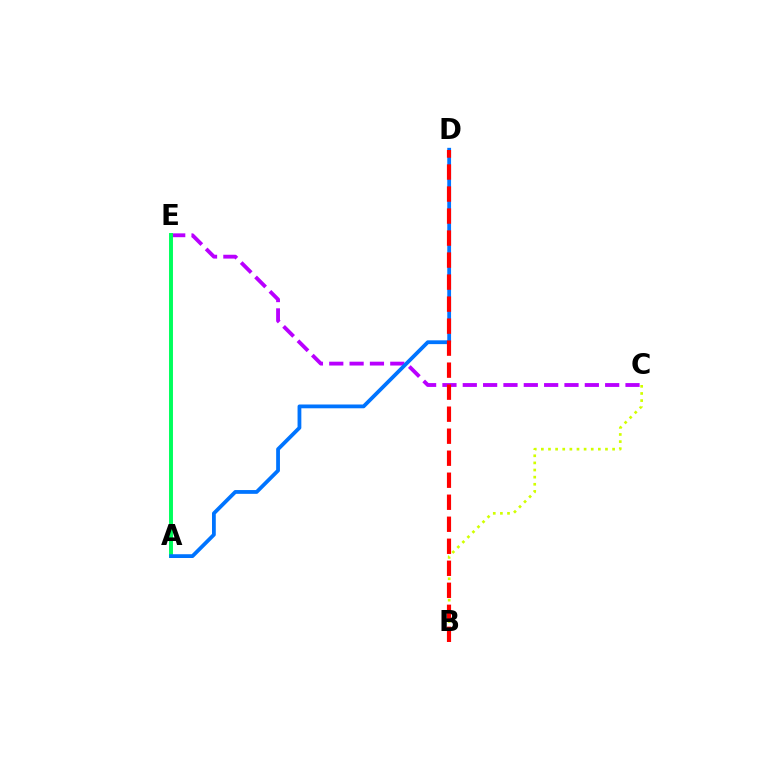{('C', 'E'): [{'color': '#b900ff', 'line_style': 'dashed', 'thickness': 2.76}], ('B', 'C'): [{'color': '#d1ff00', 'line_style': 'dotted', 'thickness': 1.94}], ('A', 'E'): [{'color': '#00ff5c', 'line_style': 'solid', 'thickness': 2.83}], ('A', 'D'): [{'color': '#0074ff', 'line_style': 'solid', 'thickness': 2.73}], ('B', 'D'): [{'color': '#ff0000', 'line_style': 'dashed', 'thickness': 2.99}]}